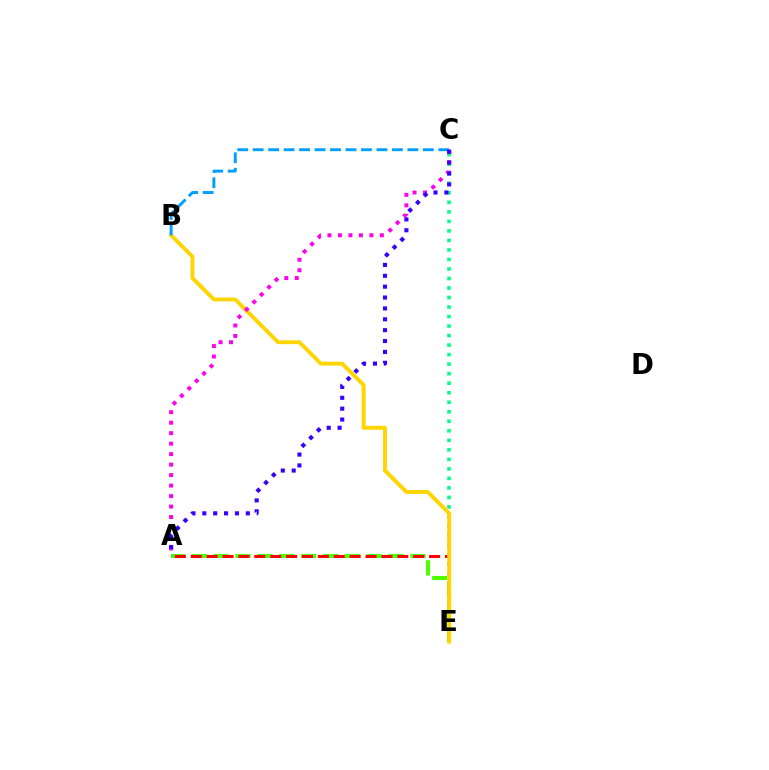{('A', 'E'): [{'color': '#4fff00', 'line_style': 'dashed', 'thickness': 2.97}, {'color': '#ff0000', 'line_style': 'dashed', 'thickness': 2.16}], ('C', 'E'): [{'color': '#00ff86', 'line_style': 'dotted', 'thickness': 2.59}], ('B', 'E'): [{'color': '#ffd500', 'line_style': 'solid', 'thickness': 2.81}], ('B', 'C'): [{'color': '#009eff', 'line_style': 'dashed', 'thickness': 2.1}], ('A', 'C'): [{'color': '#ff00ed', 'line_style': 'dotted', 'thickness': 2.85}, {'color': '#3700ff', 'line_style': 'dotted', 'thickness': 2.95}]}